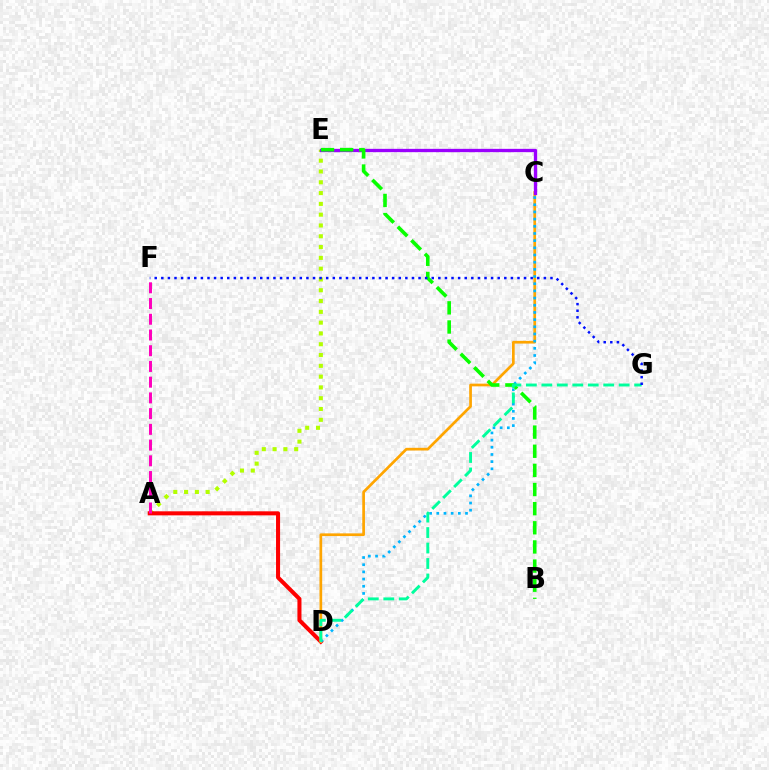{('A', 'E'): [{'color': '#b3ff00', 'line_style': 'dotted', 'thickness': 2.93}], ('A', 'D'): [{'color': '#ff0000', 'line_style': 'solid', 'thickness': 2.91}], ('C', 'D'): [{'color': '#ffa500', 'line_style': 'solid', 'thickness': 1.94}, {'color': '#00b5ff', 'line_style': 'dotted', 'thickness': 1.95}], ('C', 'E'): [{'color': '#9b00ff', 'line_style': 'solid', 'thickness': 2.38}], ('A', 'F'): [{'color': '#ff00bd', 'line_style': 'dashed', 'thickness': 2.14}], ('B', 'E'): [{'color': '#08ff00', 'line_style': 'dashed', 'thickness': 2.6}], ('D', 'G'): [{'color': '#00ff9d', 'line_style': 'dashed', 'thickness': 2.1}], ('F', 'G'): [{'color': '#0010ff', 'line_style': 'dotted', 'thickness': 1.79}]}